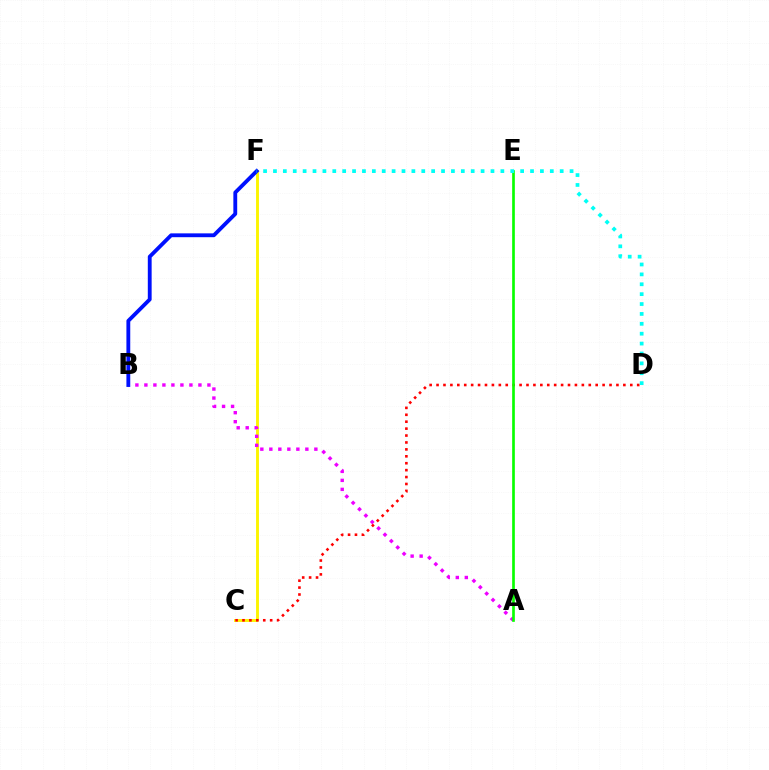{('C', 'F'): [{'color': '#fcf500', 'line_style': 'solid', 'thickness': 2.08}], ('A', 'B'): [{'color': '#ee00ff', 'line_style': 'dotted', 'thickness': 2.45}], ('C', 'D'): [{'color': '#ff0000', 'line_style': 'dotted', 'thickness': 1.88}], ('B', 'F'): [{'color': '#0010ff', 'line_style': 'solid', 'thickness': 2.76}], ('A', 'E'): [{'color': '#08ff00', 'line_style': 'solid', 'thickness': 1.92}], ('D', 'F'): [{'color': '#00fff6', 'line_style': 'dotted', 'thickness': 2.69}]}